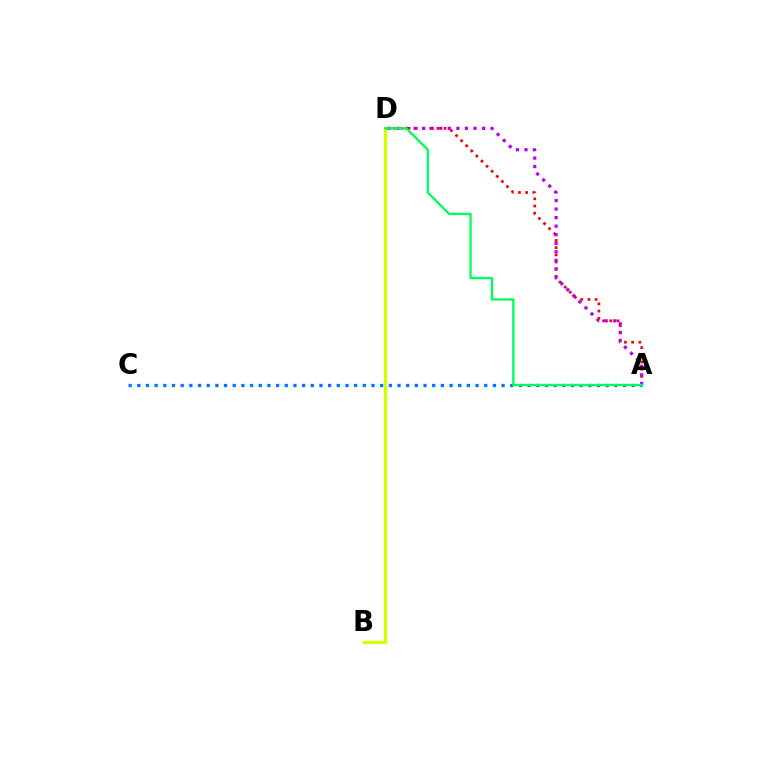{('A', 'D'): [{'color': '#ff0000', 'line_style': 'dotted', 'thickness': 1.96}, {'color': '#b900ff', 'line_style': 'dotted', 'thickness': 2.32}, {'color': '#00ff5c', 'line_style': 'solid', 'thickness': 1.67}], ('A', 'C'): [{'color': '#0074ff', 'line_style': 'dotted', 'thickness': 2.36}], ('B', 'D'): [{'color': '#d1ff00', 'line_style': 'solid', 'thickness': 2.36}]}